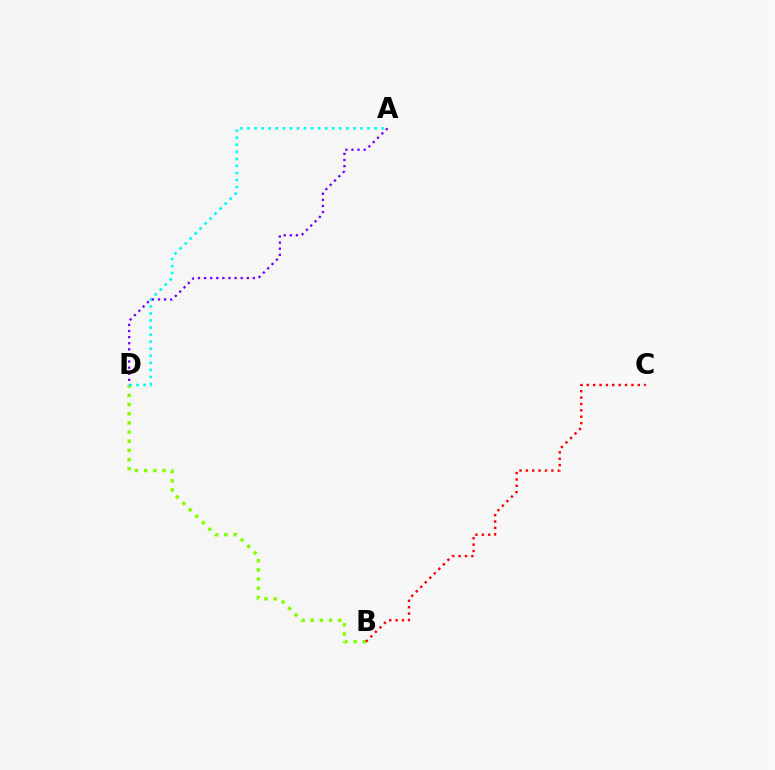{('B', 'D'): [{'color': '#84ff00', 'line_style': 'dotted', 'thickness': 2.49}], ('B', 'C'): [{'color': '#ff0000', 'line_style': 'dotted', 'thickness': 1.73}], ('A', 'D'): [{'color': '#00fff6', 'line_style': 'dotted', 'thickness': 1.92}, {'color': '#7200ff', 'line_style': 'dotted', 'thickness': 1.66}]}